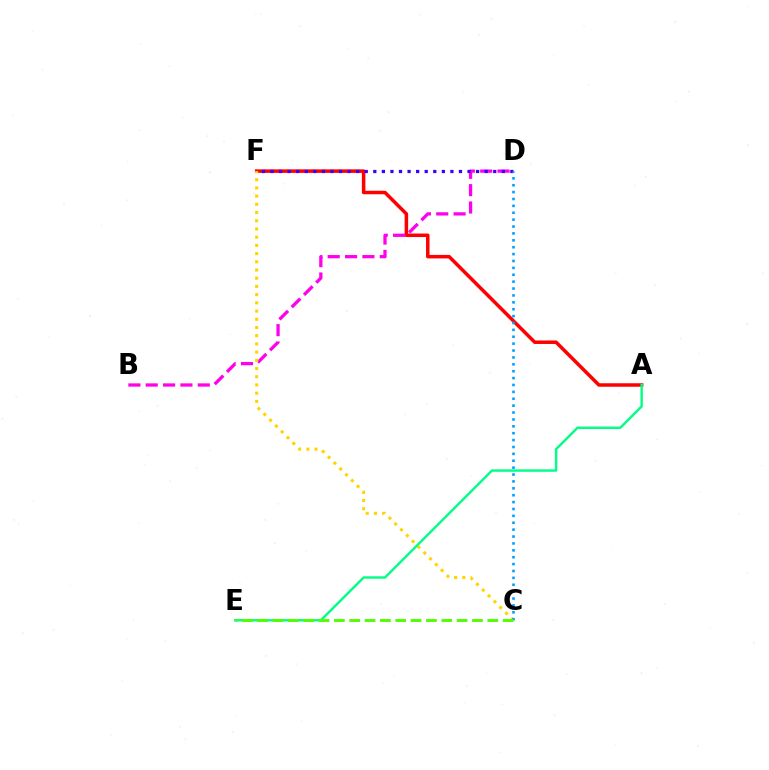{('A', 'F'): [{'color': '#ff0000', 'line_style': 'solid', 'thickness': 2.53}], ('B', 'D'): [{'color': '#ff00ed', 'line_style': 'dashed', 'thickness': 2.36}], ('C', 'F'): [{'color': '#ffd500', 'line_style': 'dotted', 'thickness': 2.23}], ('D', 'F'): [{'color': '#3700ff', 'line_style': 'dotted', 'thickness': 2.33}], ('A', 'E'): [{'color': '#00ff86', 'line_style': 'solid', 'thickness': 1.74}], ('C', 'D'): [{'color': '#009eff', 'line_style': 'dotted', 'thickness': 1.87}], ('C', 'E'): [{'color': '#4fff00', 'line_style': 'dashed', 'thickness': 2.08}]}